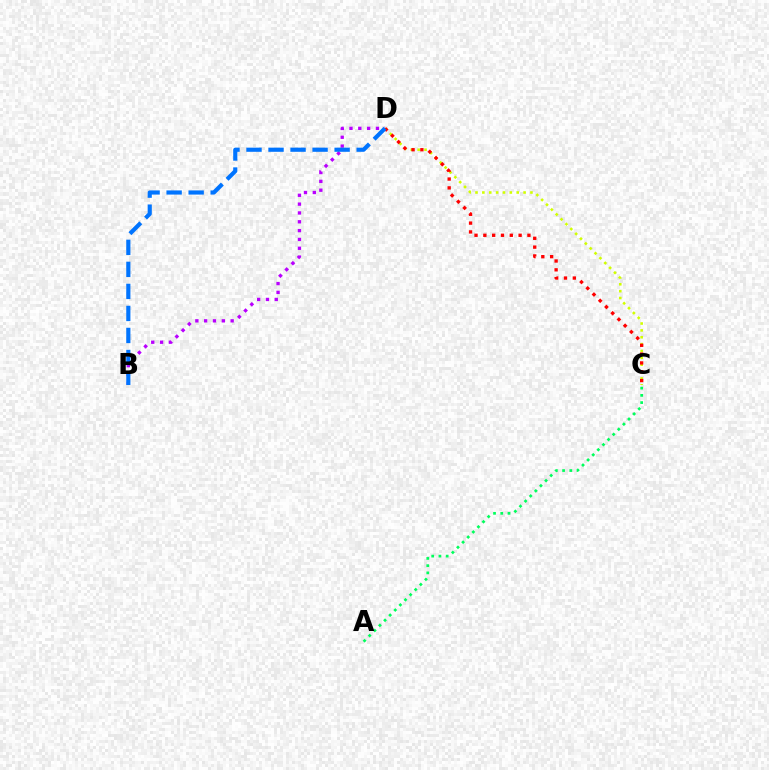{('B', 'D'): [{'color': '#b900ff', 'line_style': 'dotted', 'thickness': 2.4}, {'color': '#0074ff', 'line_style': 'dashed', 'thickness': 2.99}], ('C', 'D'): [{'color': '#d1ff00', 'line_style': 'dotted', 'thickness': 1.87}, {'color': '#ff0000', 'line_style': 'dotted', 'thickness': 2.4}], ('A', 'C'): [{'color': '#00ff5c', 'line_style': 'dotted', 'thickness': 1.96}]}